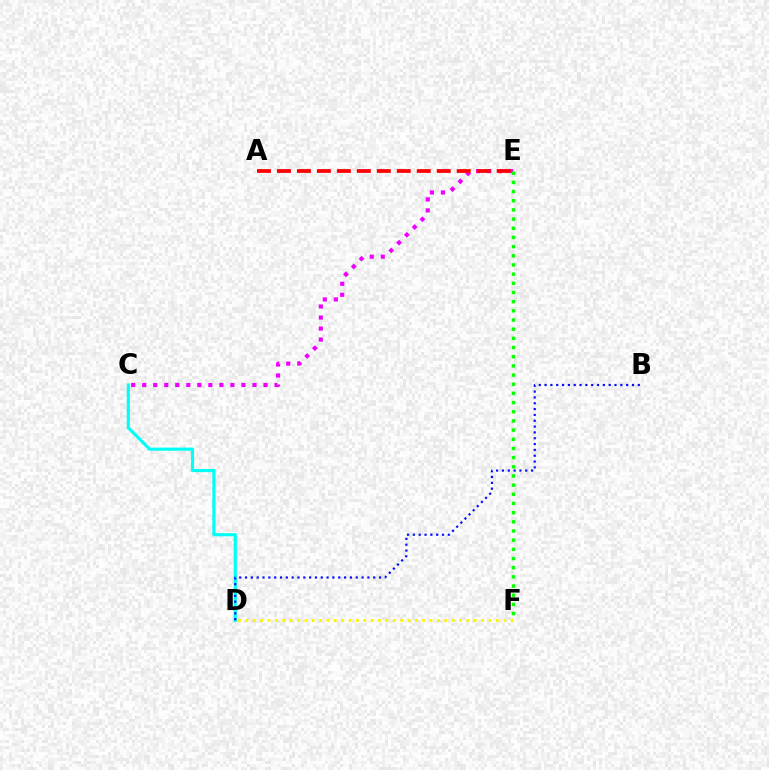{('C', 'D'): [{'color': '#00fff6', 'line_style': 'solid', 'thickness': 2.27}], ('B', 'D'): [{'color': '#0010ff', 'line_style': 'dotted', 'thickness': 1.58}], ('C', 'E'): [{'color': '#ee00ff', 'line_style': 'dotted', 'thickness': 3.0}], ('D', 'F'): [{'color': '#fcf500', 'line_style': 'dotted', 'thickness': 2.0}], ('E', 'F'): [{'color': '#08ff00', 'line_style': 'dotted', 'thickness': 2.49}], ('A', 'E'): [{'color': '#ff0000', 'line_style': 'dashed', 'thickness': 2.71}]}